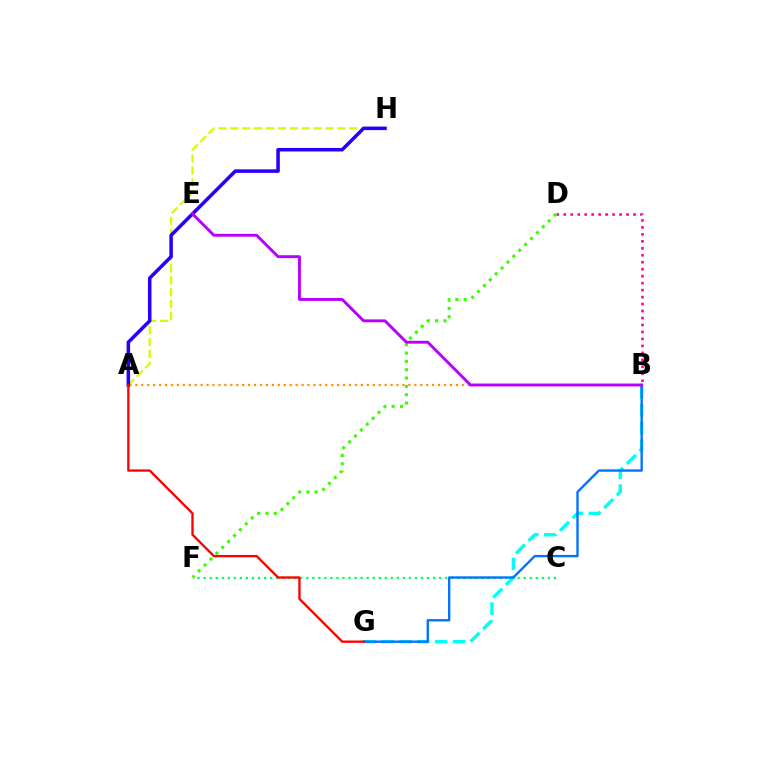{('A', 'B'): [{'color': '#ff9400', 'line_style': 'dotted', 'thickness': 1.61}], ('A', 'H'): [{'color': '#d1ff00', 'line_style': 'dashed', 'thickness': 1.61}, {'color': '#2500ff', 'line_style': 'solid', 'thickness': 2.54}], ('B', 'D'): [{'color': '#ff00ac', 'line_style': 'dotted', 'thickness': 1.89}], ('D', 'F'): [{'color': '#3dff00', 'line_style': 'dotted', 'thickness': 2.26}], ('C', 'F'): [{'color': '#00ff5c', 'line_style': 'dotted', 'thickness': 1.64}], ('B', 'G'): [{'color': '#00fff6', 'line_style': 'dashed', 'thickness': 2.42}, {'color': '#0074ff', 'line_style': 'solid', 'thickness': 1.7}], ('B', 'E'): [{'color': '#b900ff', 'line_style': 'solid', 'thickness': 2.09}], ('A', 'G'): [{'color': '#ff0000', 'line_style': 'solid', 'thickness': 1.68}]}